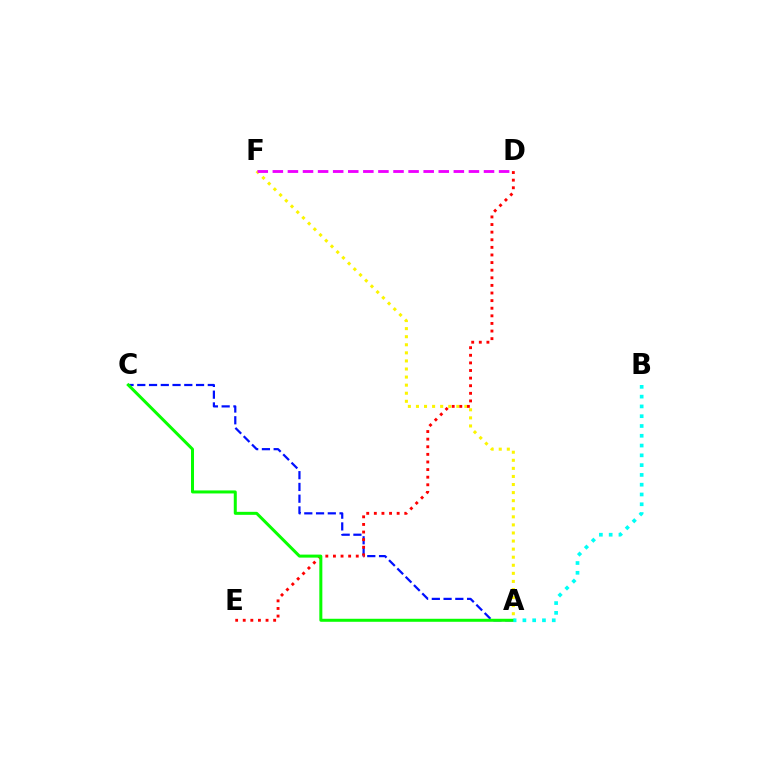{('A', 'C'): [{'color': '#0010ff', 'line_style': 'dashed', 'thickness': 1.6}, {'color': '#08ff00', 'line_style': 'solid', 'thickness': 2.17}], ('A', 'F'): [{'color': '#fcf500', 'line_style': 'dotted', 'thickness': 2.19}], ('D', 'E'): [{'color': '#ff0000', 'line_style': 'dotted', 'thickness': 2.07}], ('A', 'B'): [{'color': '#00fff6', 'line_style': 'dotted', 'thickness': 2.66}], ('D', 'F'): [{'color': '#ee00ff', 'line_style': 'dashed', 'thickness': 2.05}]}